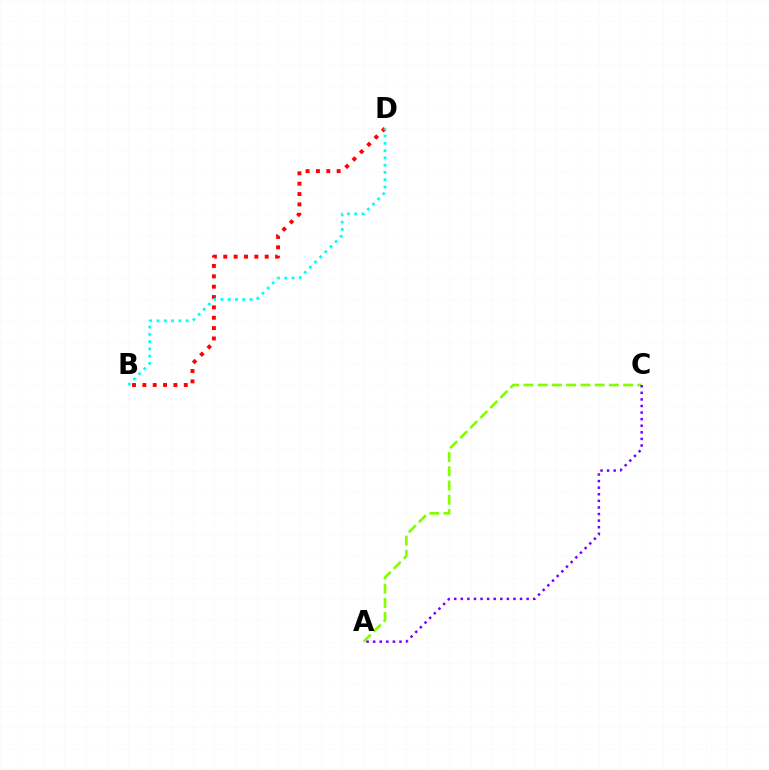{('A', 'C'): [{'color': '#84ff00', 'line_style': 'dashed', 'thickness': 1.93}, {'color': '#7200ff', 'line_style': 'dotted', 'thickness': 1.79}], ('B', 'D'): [{'color': '#ff0000', 'line_style': 'dotted', 'thickness': 2.81}, {'color': '#00fff6', 'line_style': 'dotted', 'thickness': 1.98}]}